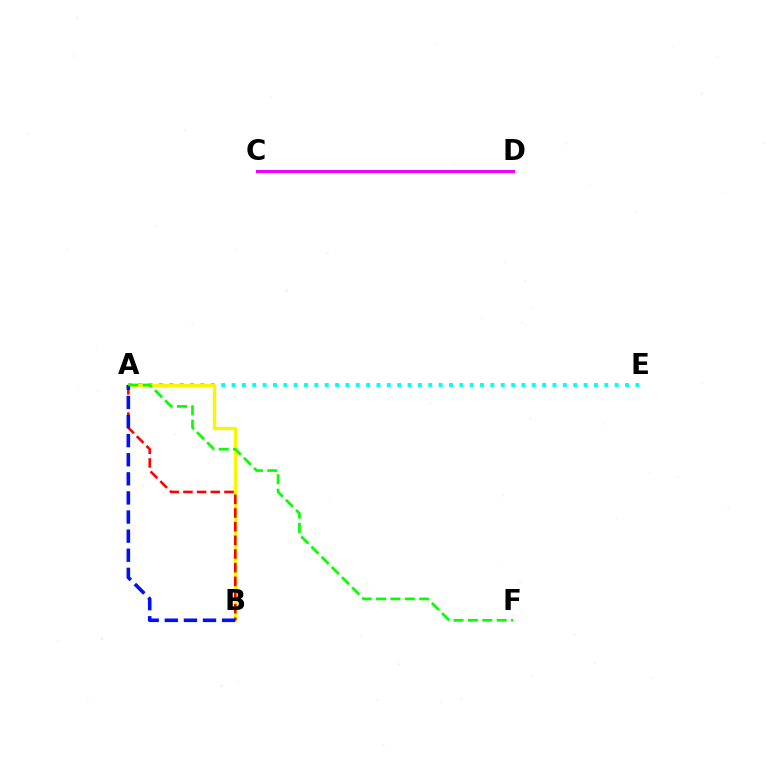{('A', 'E'): [{'color': '#00fff6', 'line_style': 'dotted', 'thickness': 2.81}], ('A', 'B'): [{'color': '#fcf500', 'line_style': 'solid', 'thickness': 2.41}, {'color': '#ff0000', 'line_style': 'dashed', 'thickness': 1.86}, {'color': '#0010ff', 'line_style': 'dashed', 'thickness': 2.59}], ('C', 'D'): [{'color': '#ee00ff', 'line_style': 'solid', 'thickness': 2.16}], ('A', 'F'): [{'color': '#08ff00', 'line_style': 'dashed', 'thickness': 1.95}]}